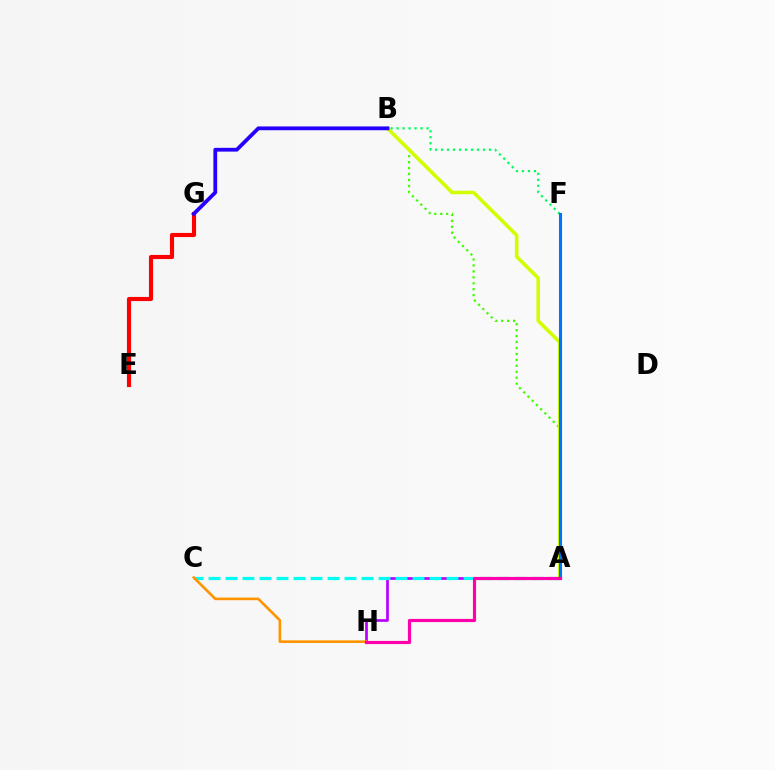{('A', 'B'): [{'color': '#3dff00', 'line_style': 'dotted', 'thickness': 1.62}, {'color': '#d1ff00', 'line_style': 'solid', 'thickness': 2.57}], ('A', 'H'): [{'color': '#b900ff', 'line_style': 'solid', 'thickness': 1.95}, {'color': '#ff00ac', 'line_style': 'solid', 'thickness': 2.28}], ('A', 'C'): [{'color': '#00fff6', 'line_style': 'dashed', 'thickness': 2.31}], ('C', 'H'): [{'color': '#ff9400', 'line_style': 'solid', 'thickness': 1.9}], ('B', 'F'): [{'color': '#00ff5c', 'line_style': 'dotted', 'thickness': 1.63}], ('A', 'F'): [{'color': '#0074ff', 'line_style': 'solid', 'thickness': 2.21}], ('E', 'G'): [{'color': '#ff0000', 'line_style': 'solid', 'thickness': 2.97}], ('B', 'G'): [{'color': '#2500ff', 'line_style': 'solid', 'thickness': 2.73}]}